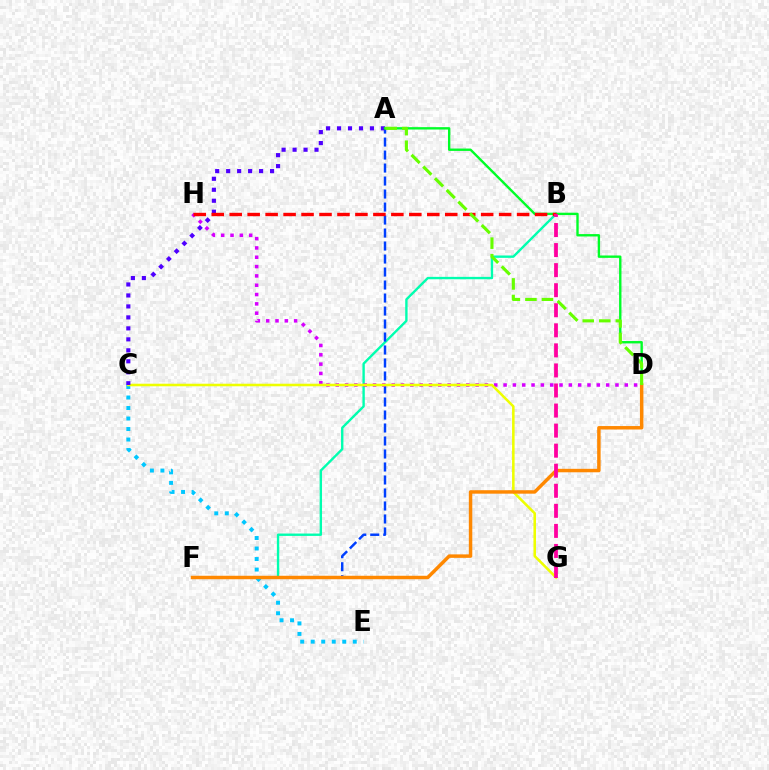{('B', 'F'): [{'color': '#00ffaf', 'line_style': 'solid', 'thickness': 1.71}], ('A', 'F'): [{'color': '#003fff', 'line_style': 'dashed', 'thickness': 1.77}], ('C', 'E'): [{'color': '#00c7ff', 'line_style': 'dotted', 'thickness': 2.86}], ('D', 'H'): [{'color': '#d600ff', 'line_style': 'dotted', 'thickness': 2.53}], ('C', 'G'): [{'color': '#eeff00', 'line_style': 'solid', 'thickness': 1.84}], ('A', 'C'): [{'color': '#4f00ff', 'line_style': 'dotted', 'thickness': 2.98}], ('A', 'D'): [{'color': '#00ff27', 'line_style': 'solid', 'thickness': 1.71}, {'color': '#66ff00', 'line_style': 'dashed', 'thickness': 2.25}], ('D', 'F'): [{'color': '#ff8800', 'line_style': 'solid', 'thickness': 2.49}], ('B', 'H'): [{'color': '#ff0000', 'line_style': 'dashed', 'thickness': 2.44}], ('B', 'G'): [{'color': '#ff00a0', 'line_style': 'dashed', 'thickness': 2.72}]}